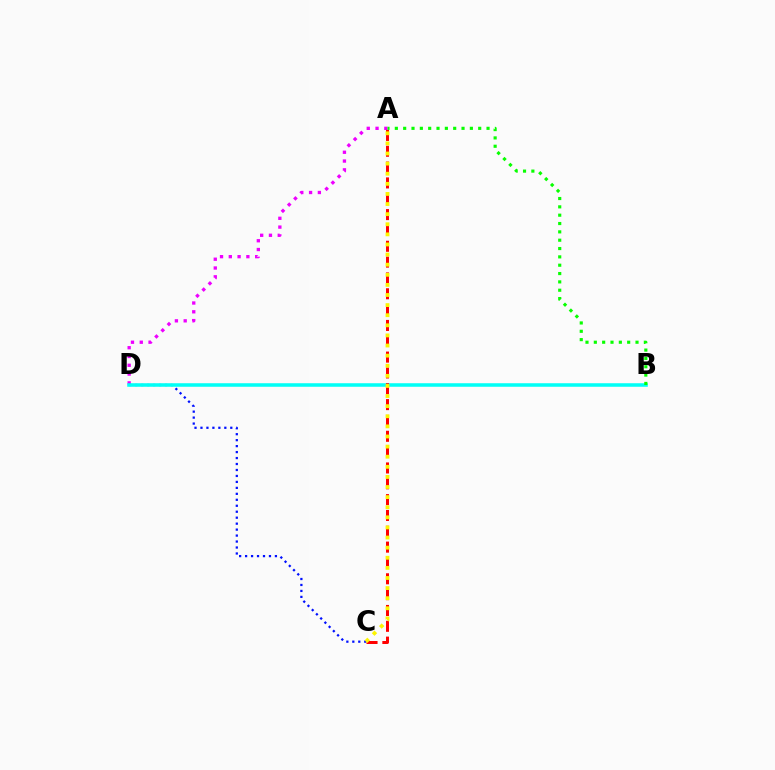{('A', 'D'): [{'color': '#ee00ff', 'line_style': 'dotted', 'thickness': 2.39}], ('C', 'D'): [{'color': '#0010ff', 'line_style': 'dotted', 'thickness': 1.62}], ('B', 'D'): [{'color': '#00fff6', 'line_style': 'solid', 'thickness': 2.54}], ('A', 'C'): [{'color': '#ff0000', 'line_style': 'dashed', 'thickness': 2.15}, {'color': '#fcf500', 'line_style': 'dotted', 'thickness': 2.75}], ('A', 'B'): [{'color': '#08ff00', 'line_style': 'dotted', 'thickness': 2.27}]}